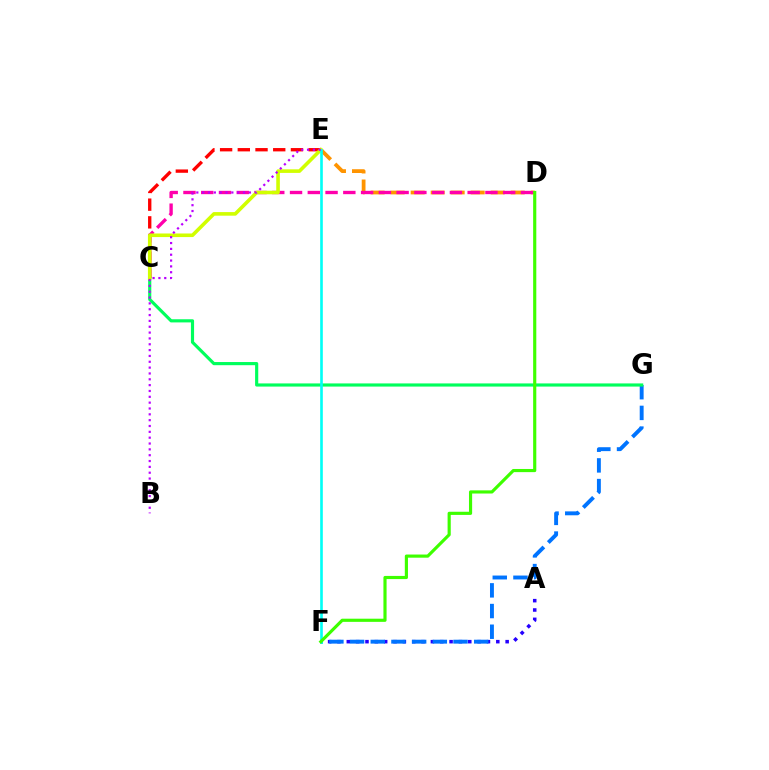{('A', 'F'): [{'color': '#2500ff', 'line_style': 'dotted', 'thickness': 2.54}], ('D', 'E'): [{'color': '#ff9400', 'line_style': 'dashed', 'thickness': 2.72}], ('C', 'E'): [{'color': '#ff0000', 'line_style': 'dashed', 'thickness': 2.41}, {'color': '#d1ff00', 'line_style': 'solid', 'thickness': 2.59}], ('C', 'D'): [{'color': '#ff00ac', 'line_style': 'dashed', 'thickness': 2.41}], ('F', 'G'): [{'color': '#0074ff', 'line_style': 'dashed', 'thickness': 2.81}], ('C', 'G'): [{'color': '#00ff5c', 'line_style': 'solid', 'thickness': 2.27}], ('E', 'F'): [{'color': '#00fff6', 'line_style': 'solid', 'thickness': 1.9}], ('B', 'E'): [{'color': '#b900ff', 'line_style': 'dotted', 'thickness': 1.59}], ('D', 'F'): [{'color': '#3dff00', 'line_style': 'solid', 'thickness': 2.27}]}